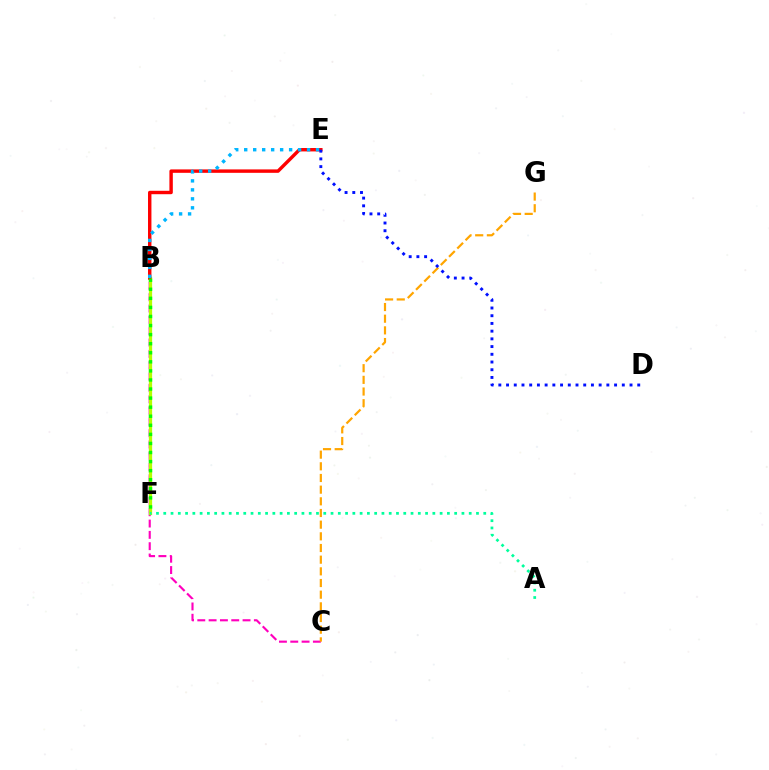{('B', 'C'): [{'color': '#ff00bd', 'line_style': 'dashed', 'thickness': 1.54}], ('B', 'F'): [{'color': '#9b00ff', 'line_style': 'dotted', 'thickness': 1.56}, {'color': '#b3ff00', 'line_style': 'solid', 'thickness': 2.35}, {'color': '#08ff00', 'line_style': 'dotted', 'thickness': 2.46}], ('A', 'F'): [{'color': '#00ff9d', 'line_style': 'dotted', 'thickness': 1.98}], ('B', 'E'): [{'color': '#ff0000', 'line_style': 'solid', 'thickness': 2.46}, {'color': '#00b5ff', 'line_style': 'dotted', 'thickness': 2.44}], ('C', 'G'): [{'color': '#ffa500', 'line_style': 'dashed', 'thickness': 1.59}], ('D', 'E'): [{'color': '#0010ff', 'line_style': 'dotted', 'thickness': 2.1}]}